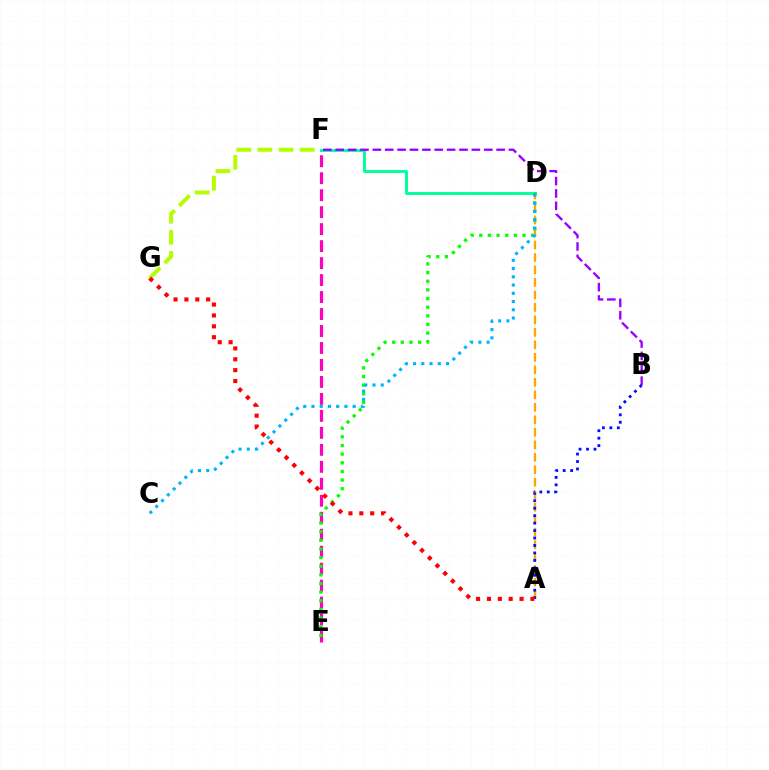{('D', 'F'): [{'color': '#00ff9d', 'line_style': 'solid', 'thickness': 2.1}], ('A', 'D'): [{'color': '#ffa500', 'line_style': 'dashed', 'thickness': 1.7}], ('E', 'F'): [{'color': '#ff00bd', 'line_style': 'dashed', 'thickness': 2.31}], ('D', 'E'): [{'color': '#08ff00', 'line_style': 'dotted', 'thickness': 2.35}], ('B', 'F'): [{'color': '#9b00ff', 'line_style': 'dashed', 'thickness': 1.68}], ('F', 'G'): [{'color': '#b3ff00', 'line_style': 'dashed', 'thickness': 2.87}], ('A', 'B'): [{'color': '#0010ff', 'line_style': 'dotted', 'thickness': 2.03}], ('A', 'G'): [{'color': '#ff0000', 'line_style': 'dotted', 'thickness': 2.95}], ('C', 'D'): [{'color': '#00b5ff', 'line_style': 'dotted', 'thickness': 2.24}]}